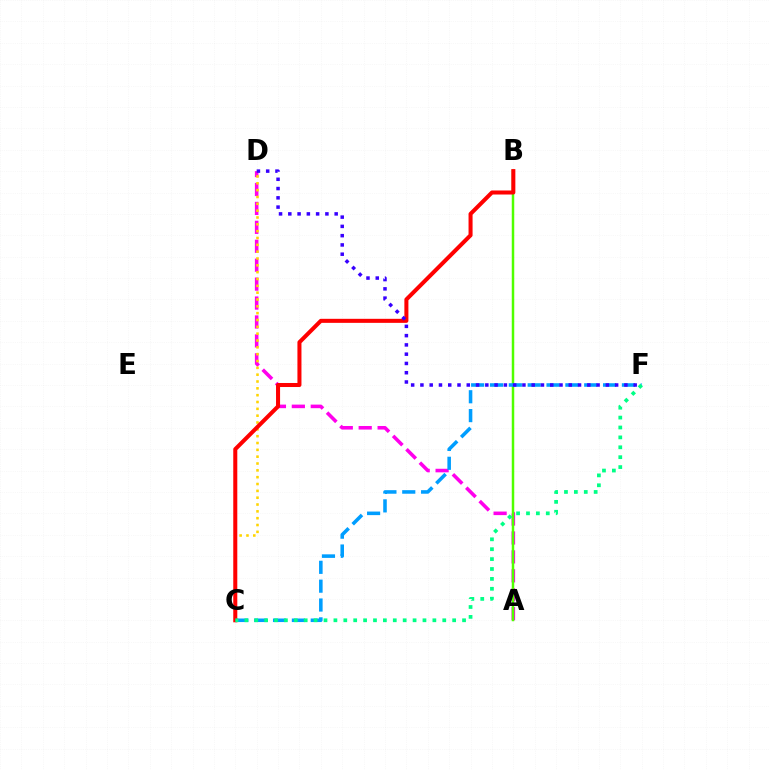{('A', 'D'): [{'color': '#ff00ed', 'line_style': 'dashed', 'thickness': 2.57}], ('C', 'D'): [{'color': '#ffd500', 'line_style': 'dotted', 'thickness': 1.86}], ('A', 'B'): [{'color': '#4fff00', 'line_style': 'solid', 'thickness': 1.79}], ('C', 'F'): [{'color': '#009eff', 'line_style': 'dashed', 'thickness': 2.56}, {'color': '#00ff86', 'line_style': 'dotted', 'thickness': 2.69}], ('B', 'C'): [{'color': '#ff0000', 'line_style': 'solid', 'thickness': 2.9}], ('D', 'F'): [{'color': '#3700ff', 'line_style': 'dotted', 'thickness': 2.52}]}